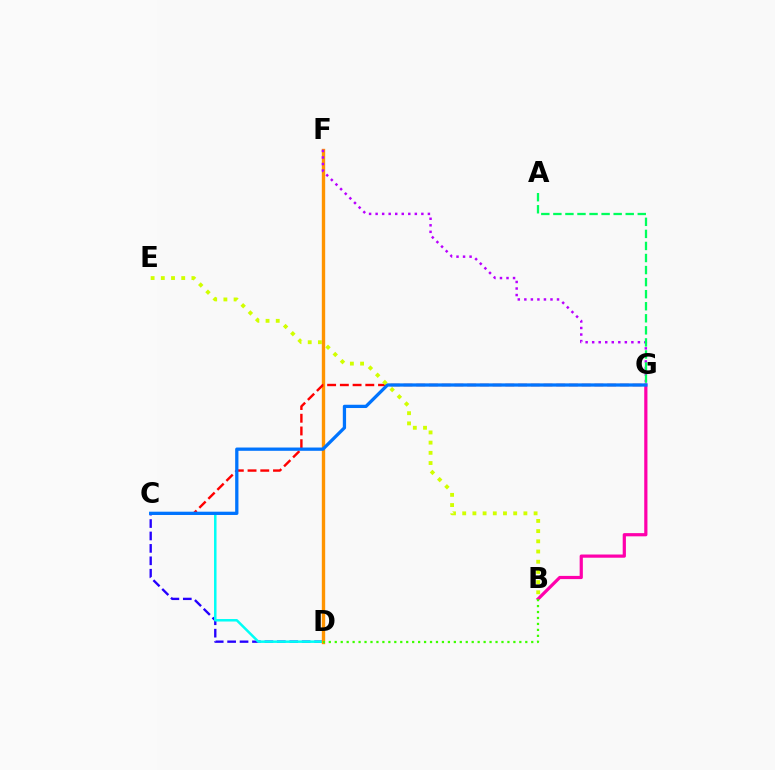{('C', 'D'): [{'color': '#2500ff', 'line_style': 'dashed', 'thickness': 1.69}, {'color': '#00fff6', 'line_style': 'solid', 'thickness': 1.8}], ('D', 'F'): [{'color': '#ff9400', 'line_style': 'solid', 'thickness': 2.42}], ('F', 'G'): [{'color': '#b900ff', 'line_style': 'dotted', 'thickness': 1.78}], ('B', 'G'): [{'color': '#ff00ac', 'line_style': 'solid', 'thickness': 2.31}], ('C', 'G'): [{'color': '#ff0000', 'line_style': 'dashed', 'thickness': 1.73}, {'color': '#0074ff', 'line_style': 'solid', 'thickness': 2.36}], ('B', 'D'): [{'color': '#3dff00', 'line_style': 'dotted', 'thickness': 1.62}], ('B', 'E'): [{'color': '#d1ff00', 'line_style': 'dotted', 'thickness': 2.77}], ('A', 'G'): [{'color': '#00ff5c', 'line_style': 'dashed', 'thickness': 1.64}]}